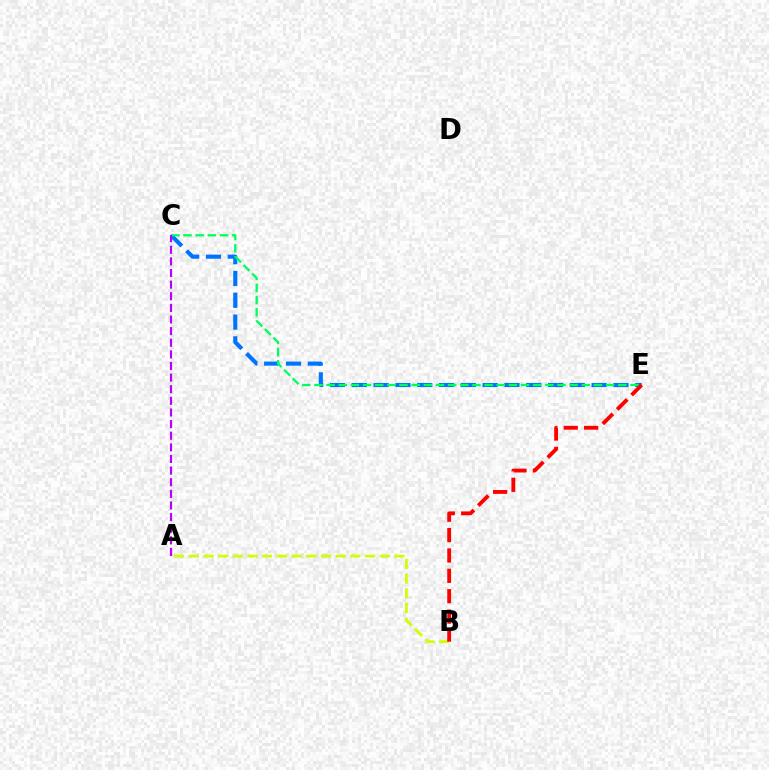{('A', 'B'): [{'color': '#d1ff00', 'line_style': 'dashed', 'thickness': 2.0}], ('C', 'E'): [{'color': '#0074ff', 'line_style': 'dashed', 'thickness': 2.96}, {'color': '#00ff5c', 'line_style': 'dashed', 'thickness': 1.65}], ('A', 'C'): [{'color': '#b900ff', 'line_style': 'dashed', 'thickness': 1.58}], ('B', 'E'): [{'color': '#ff0000', 'line_style': 'dashed', 'thickness': 2.77}]}